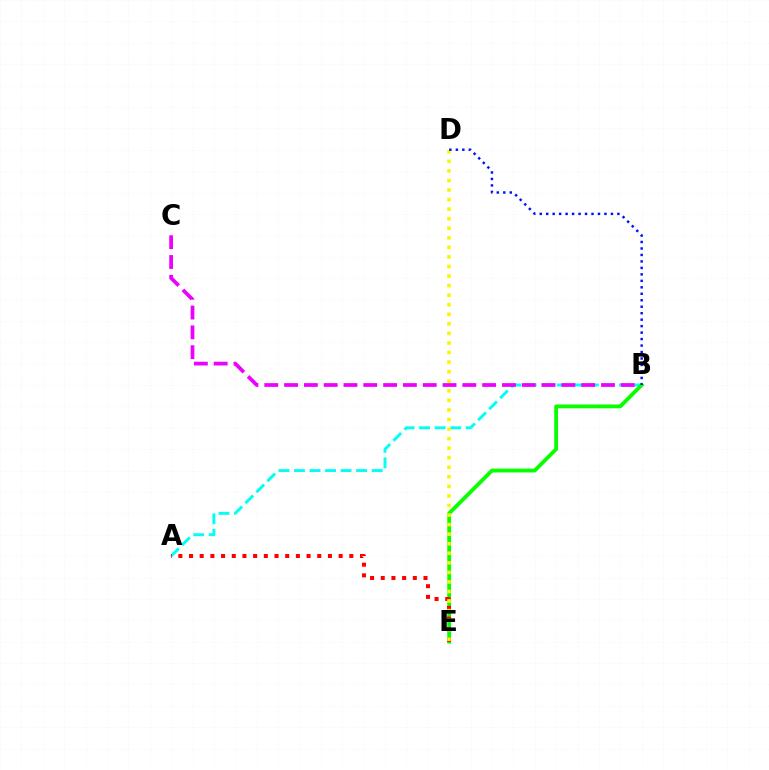{('A', 'B'): [{'color': '#00fff6', 'line_style': 'dashed', 'thickness': 2.11}], ('B', 'C'): [{'color': '#ee00ff', 'line_style': 'dashed', 'thickness': 2.69}], ('B', 'E'): [{'color': '#08ff00', 'line_style': 'solid', 'thickness': 2.75}], ('A', 'E'): [{'color': '#ff0000', 'line_style': 'dotted', 'thickness': 2.9}], ('D', 'E'): [{'color': '#fcf500', 'line_style': 'dotted', 'thickness': 2.6}], ('B', 'D'): [{'color': '#0010ff', 'line_style': 'dotted', 'thickness': 1.76}]}